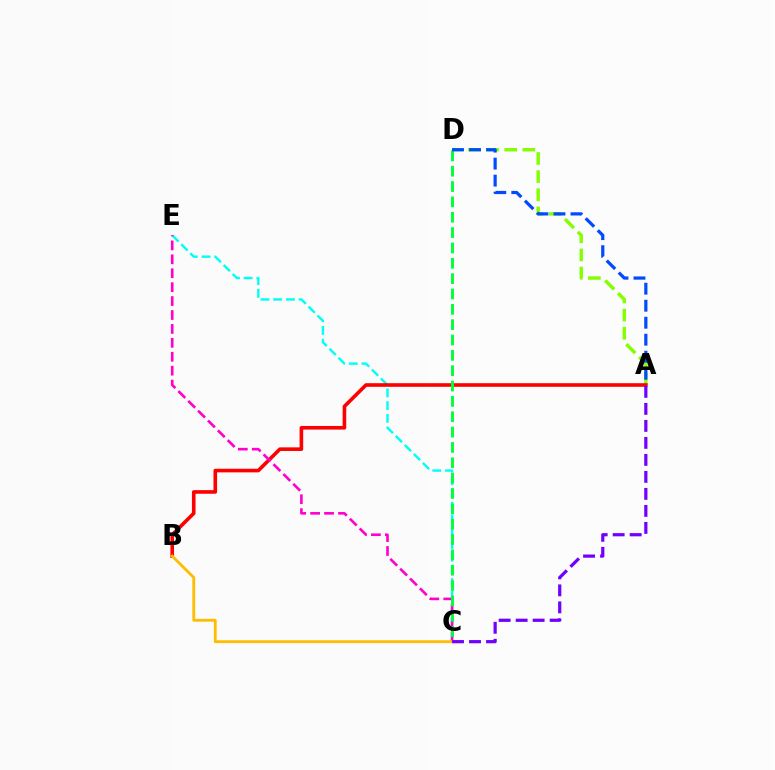{('C', 'E'): [{'color': '#00fff6', 'line_style': 'dashed', 'thickness': 1.73}, {'color': '#ff00cf', 'line_style': 'dashed', 'thickness': 1.89}], ('A', 'D'): [{'color': '#84ff00', 'line_style': 'dashed', 'thickness': 2.46}, {'color': '#004bff', 'line_style': 'dashed', 'thickness': 2.31}], ('A', 'B'): [{'color': '#ff0000', 'line_style': 'solid', 'thickness': 2.6}], ('C', 'D'): [{'color': '#00ff39', 'line_style': 'dashed', 'thickness': 2.08}], ('B', 'C'): [{'color': '#ffbd00', 'line_style': 'solid', 'thickness': 2.04}], ('A', 'C'): [{'color': '#7200ff', 'line_style': 'dashed', 'thickness': 2.31}]}